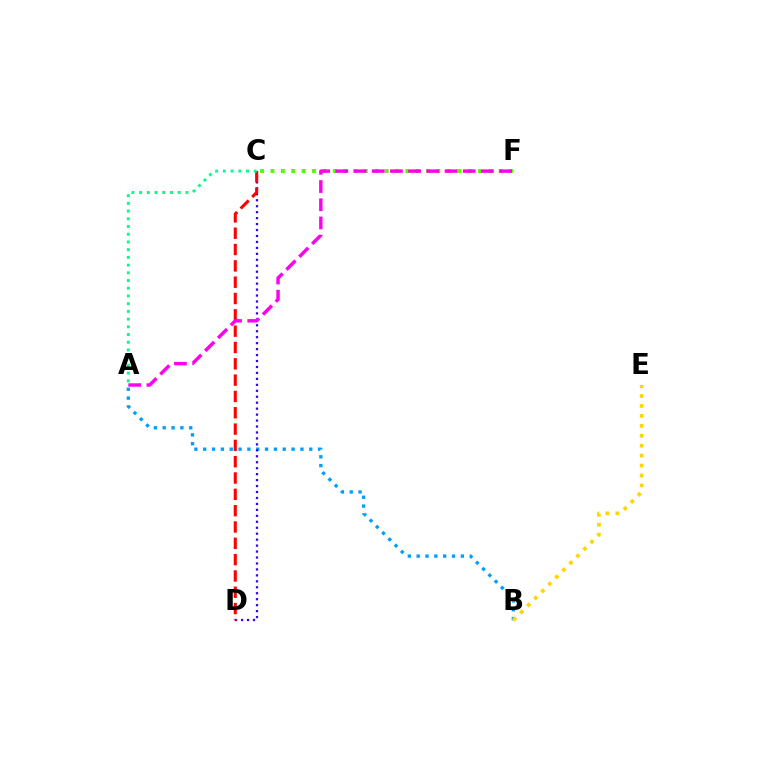{('C', 'F'): [{'color': '#4fff00', 'line_style': 'dotted', 'thickness': 2.82}], ('A', 'B'): [{'color': '#009eff', 'line_style': 'dotted', 'thickness': 2.4}], ('C', 'D'): [{'color': '#3700ff', 'line_style': 'dotted', 'thickness': 1.62}, {'color': '#ff0000', 'line_style': 'dashed', 'thickness': 2.22}], ('A', 'C'): [{'color': '#00ff86', 'line_style': 'dotted', 'thickness': 2.1}], ('B', 'E'): [{'color': '#ffd500', 'line_style': 'dotted', 'thickness': 2.7}], ('A', 'F'): [{'color': '#ff00ed', 'line_style': 'dashed', 'thickness': 2.47}]}